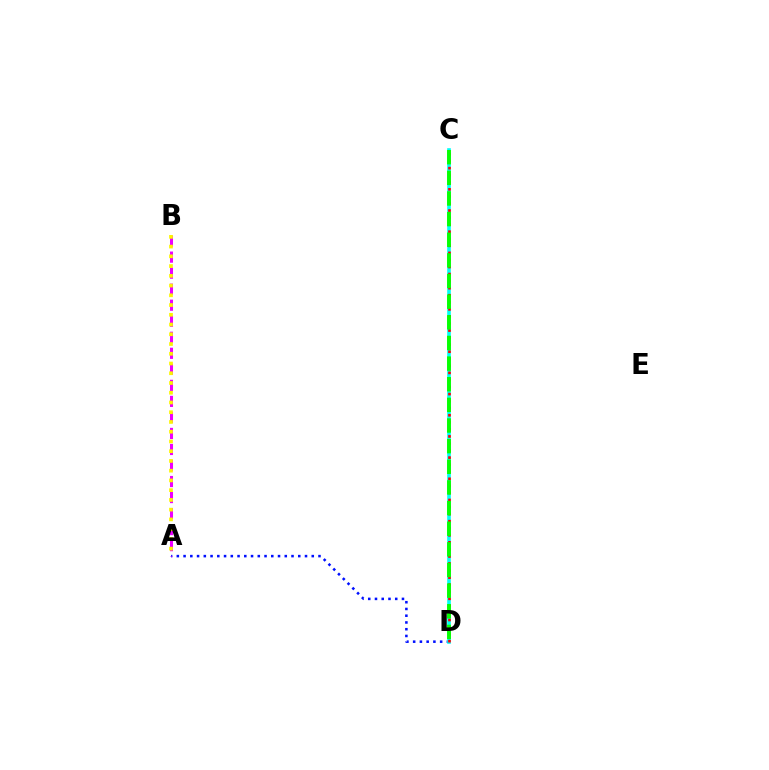{('A', 'D'): [{'color': '#0010ff', 'line_style': 'dotted', 'thickness': 1.83}], ('C', 'D'): [{'color': '#00fff6', 'line_style': 'solid', 'thickness': 2.62}, {'color': '#ff0000', 'line_style': 'dotted', 'thickness': 1.92}, {'color': '#08ff00', 'line_style': 'dashed', 'thickness': 2.8}], ('A', 'B'): [{'color': '#ee00ff', 'line_style': 'dashed', 'thickness': 2.18}, {'color': '#fcf500', 'line_style': 'dotted', 'thickness': 2.65}]}